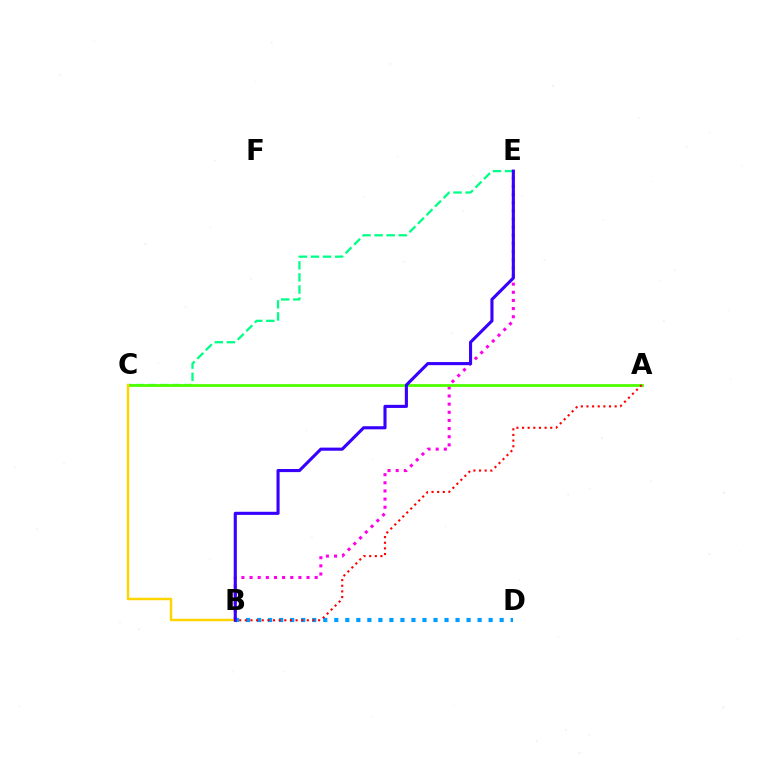{('B', 'E'): [{'color': '#ff00ed', 'line_style': 'dotted', 'thickness': 2.21}, {'color': '#3700ff', 'line_style': 'solid', 'thickness': 2.23}], ('C', 'E'): [{'color': '#00ff86', 'line_style': 'dashed', 'thickness': 1.64}], ('A', 'C'): [{'color': '#4fff00', 'line_style': 'solid', 'thickness': 2.01}], ('B', 'D'): [{'color': '#009eff', 'line_style': 'dotted', 'thickness': 3.0}], ('B', 'C'): [{'color': '#ffd500', 'line_style': 'solid', 'thickness': 1.77}], ('A', 'B'): [{'color': '#ff0000', 'line_style': 'dotted', 'thickness': 1.53}]}